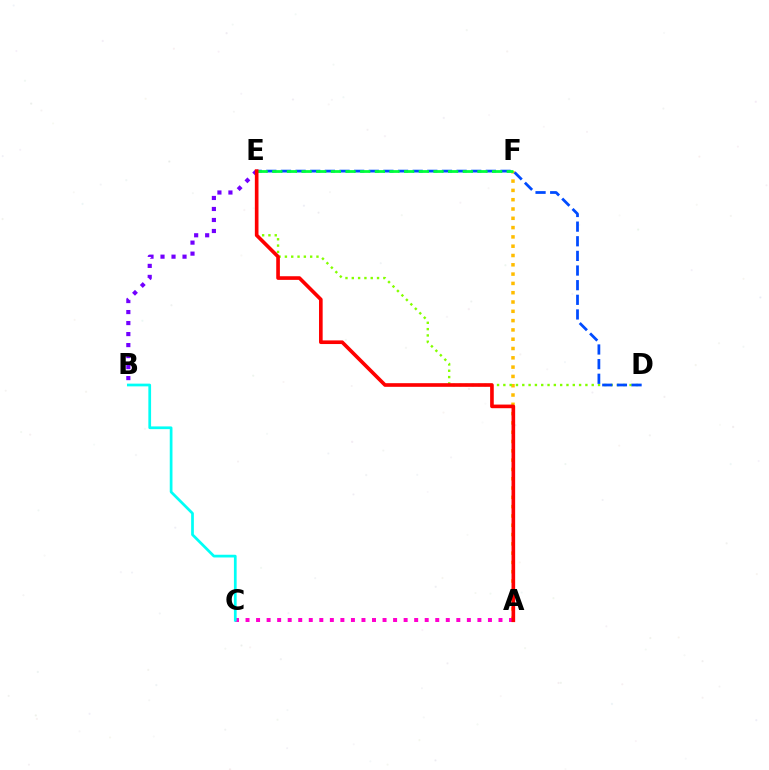{('A', 'F'): [{'color': '#ffbd00', 'line_style': 'dotted', 'thickness': 2.53}], ('D', 'E'): [{'color': '#84ff00', 'line_style': 'dotted', 'thickness': 1.71}, {'color': '#004bff', 'line_style': 'dashed', 'thickness': 1.99}], ('B', 'E'): [{'color': '#7200ff', 'line_style': 'dotted', 'thickness': 2.99}], ('A', 'C'): [{'color': '#ff00cf', 'line_style': 'dotted', 'thickness': 2.86}], ('E', 'F'): [{'color': '#00ff39', 'line_style': 'dashed', 'thickness': 1.99}], ('A', 'E'): [{'color': '#ff0000', 'line_style': 'solid', 'thickness': 2.62}], ('B', 'C'): [{'color': '#00fff6', 'line_style': 'solid', 'thickness': 1.96}]}